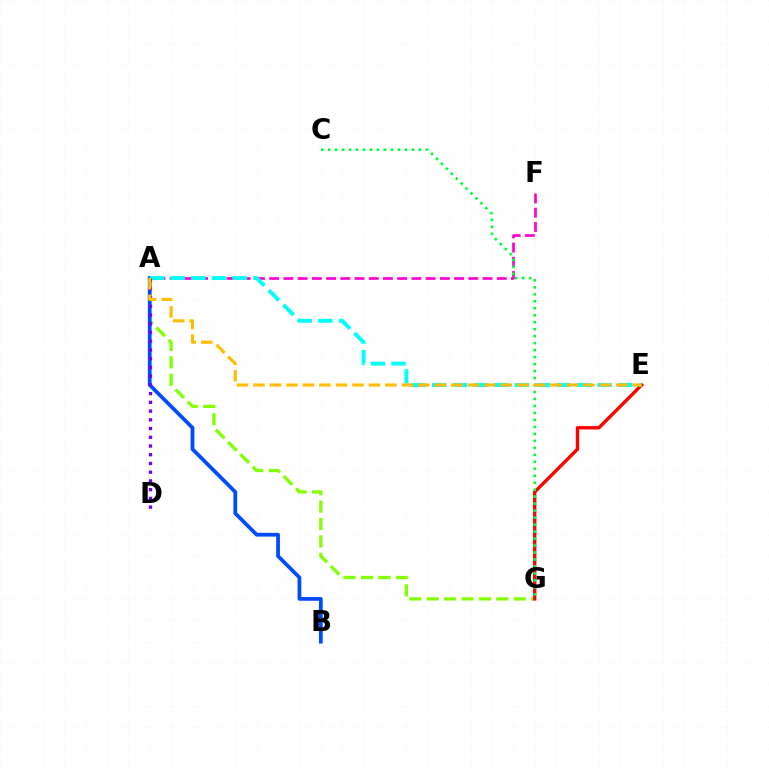{('A', 'G'): [{'color': '#84ff00', 'line_style': 'dashed', 'thickness': 2.37}], ('A', 'B'): [{'color': '#004bff', 'line_style': 'solid', 'thickness': 2.7}], ('A', 'F'): [{'color': '#ff00cf', 'line_style': 'dashed', 'thickness': 1.93}], ('E', 'G'): [{'color': '#ff0000', 'line_style': 'solid', 'thickness': 2.41}], ('C', 'G'): [{'color': '#00ff39', 'line_style': 'dotted', 'thickness': 1.9}], ('A', 'E'): [{'color': '#00fff6', 'line_style': 'dashed', 'thickness': 2.81}, {'color': '#ffbd00', 'line_style': 'dashed', 'thickness': 2.24}], ('A', 'D'): [{'color': '#7200ff', 'line_style': 'dotted', 'thickness': 2.37}]}